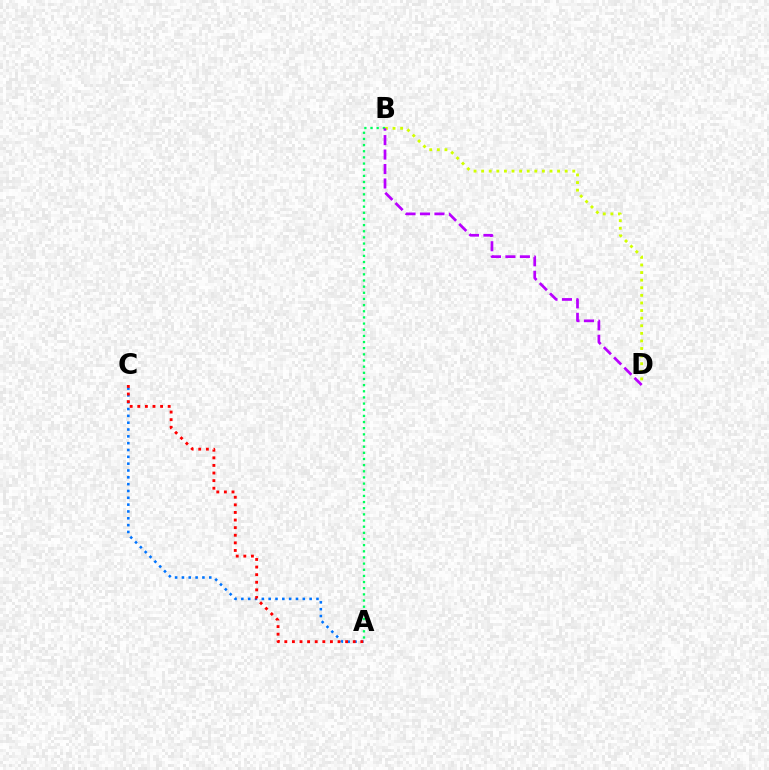{('A', 'C'): [{'color': '#0074ff', 'line_style': 'dotted', 'thickness': 1.86}, {'color': '#ff0000', 'line_style': 'dotted', 'thickness': 2.07}], ('A', 'B'): [{'color': '#00ff5c', 'line_style': 'dotted', 'thickness': 1.67}], ('B', 'D'): [{'color': '#d1ff00', 'line_style': 'dotted', 'thickness': 2.06}, {'color': '#b900ff', 'line_style': 'dashed', 'thickness': 1.96}]}